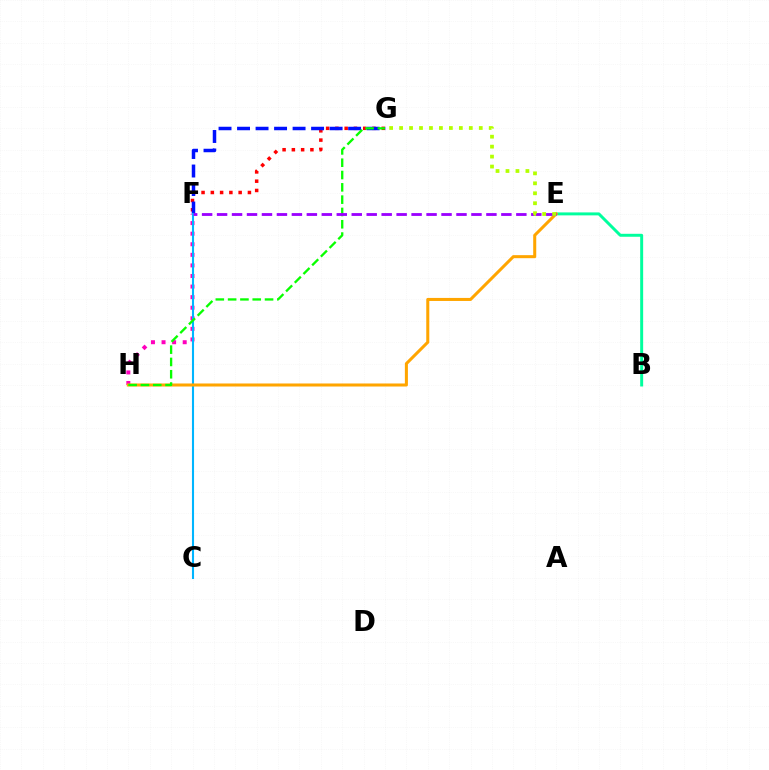{('F', 'G'): [{'color': '#ff0000', 'line_style': 'dotted', 'thickness': 2.52}, {'color': '#0010ff', 'line_style': 'dashed', 'thickness': 2.51}], ('B', 'E'): [{'color': '#00ff9d', 'line_style': 'solid', 'thickness': 2.13}], ('F', 'H'): [{'color': '#ff00bd', 'line_style': 'dotted', 'thickness': 2.87}], ('C', 'F'): [{'color': '#00b5ff', 'line_style': 'solid', 'thickness': 1.5}], ('E', 'H'): [{'color': '#ffa500', 'line_style': 'solid', 'thickness': 2.19}], ('G', 'H'): [{'color': '#08ff00', 'line_style': 'dashed', 'thickness': 1.67}], ('E', 'F'): [{'color': '#9b00ff', 'line_style': 'dashed', 'thickness': 2.03}], ('E', 'G'): [{'color': '#b3ff00', 'line_style': 'dotted', 'thickness': 2.71}]}